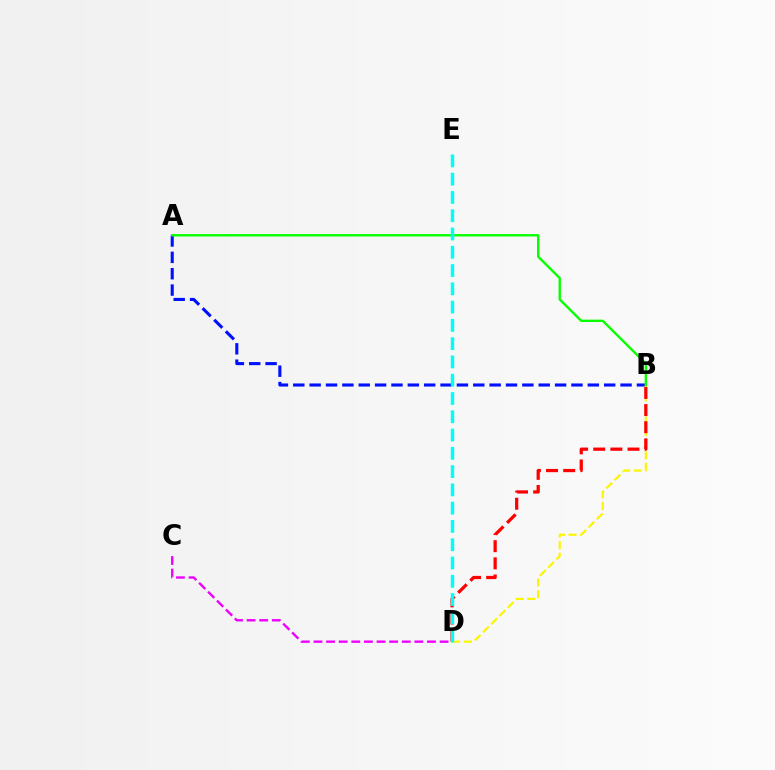{('A', 'B'): [{'color': '#0010ff', 'line_style': 'dashed', 'thickness': 2.22}, {'color': '#08ff00', 'line_style': 'solid', 'thickness': 1.71}], ('B', 'D'): [{'color': '#fcf500', 'line_style': 'dashed', 'thickness': 1.58}, {'color': '#ff0000', 'line_style': 'dashed', 'thickness': 2.33}], ('C', 'D'): [{'color': '#ee00ff', 'line_style': 'dashed', 'thickness': 1.71}], ('D', 'E'): [{'color': '#00fff6', 'line_style': 'dashed', 'thickness': 2.48}]}